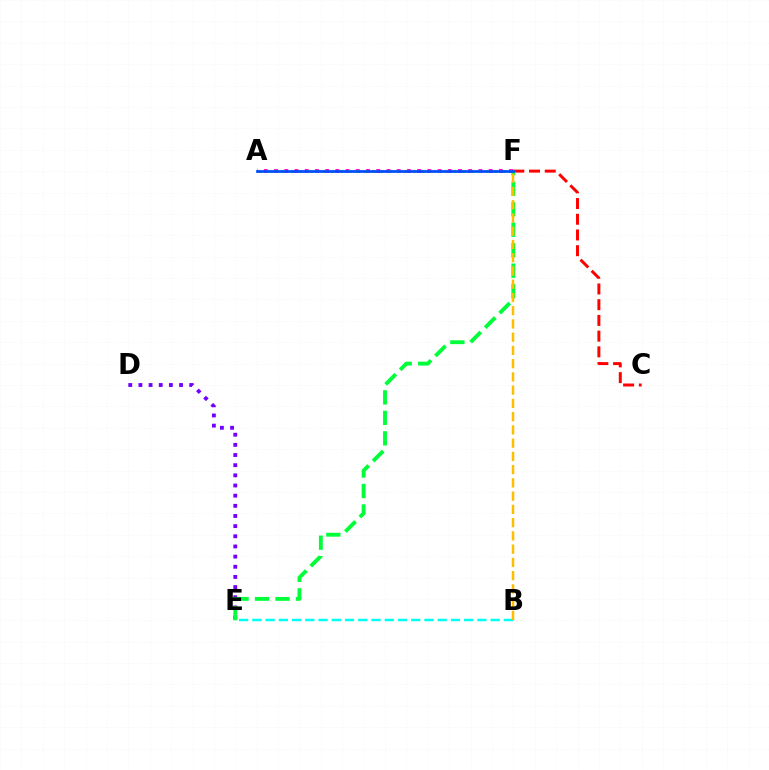{('C', 'F'): [{'color': '#ff0000', 'line_style': 'dashed', 'thickness': 2.14}], ('A', 'F'): [{'color': '#ff00cf', 'line_style': 'dotted', 'thickness': 2.78}, {'color': '#84ff00', 'line_style': 'dotted', 'thickness': 2.21}, {'color': '#004bff', 'line_style': 'solid', 'thickness': 1.95}], ('B', 'E'): [{'color': '#00fff6', 'line_style': 'dashed', 'thickness': 1.8}], ('D', 'E'): [{'color': '#7200ff', 'line_style': 'dotted', 'thickness': 2.76}], ('E', 'F'): [{'color': '#00ff39', 'line_style': 'dashed', 'thickness': 2.78}], ('B', 'F'): [{'color': '#ffbd00', 'line_style': 'dashed', 'thickness': 1.8}]}